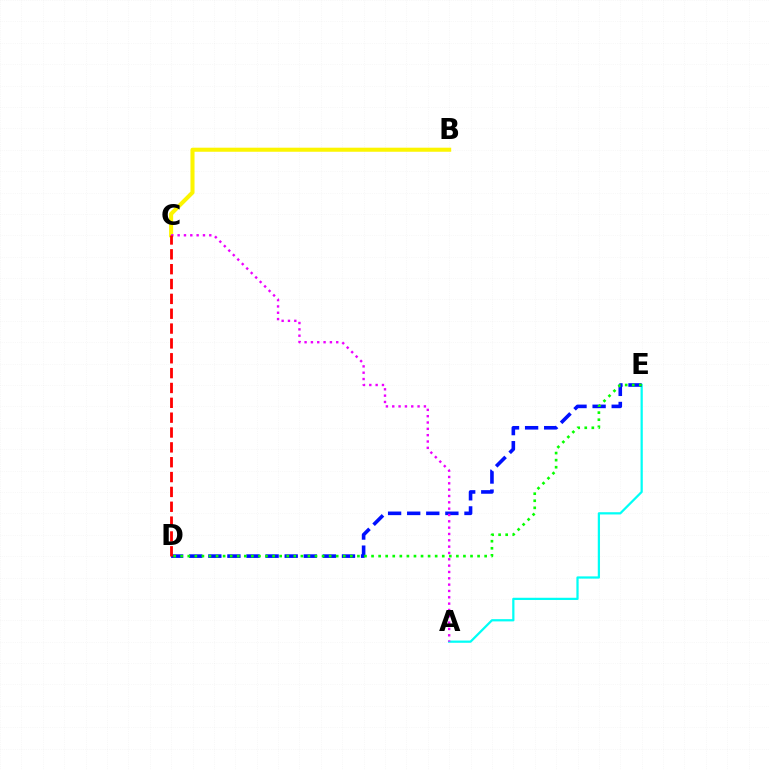{('A', 'E'): [{'color': '#00fff6', 'line_style': 'solid', 'thickness': 1.61}], ('B', 'C'): [{'color': '#fcf500', 'line_style': 'solid', 'thickness': 2.92}], ('D', 'E'): [{'color': '#0010ff', 'line_style': 'dashed', 'thickness': 2.59}, {'color': '#08ff00', 'line_style': 'dotted', 'thickness': 1.92}], ('A', 'C'): [{'color': '#ee00ff', 'line_style': 'dotted', 'thickness': 1.72}], ('C', 'D'): [{'color': '#ff0000', 'line_style': 'dashed', 'thickness': 2.02}]}